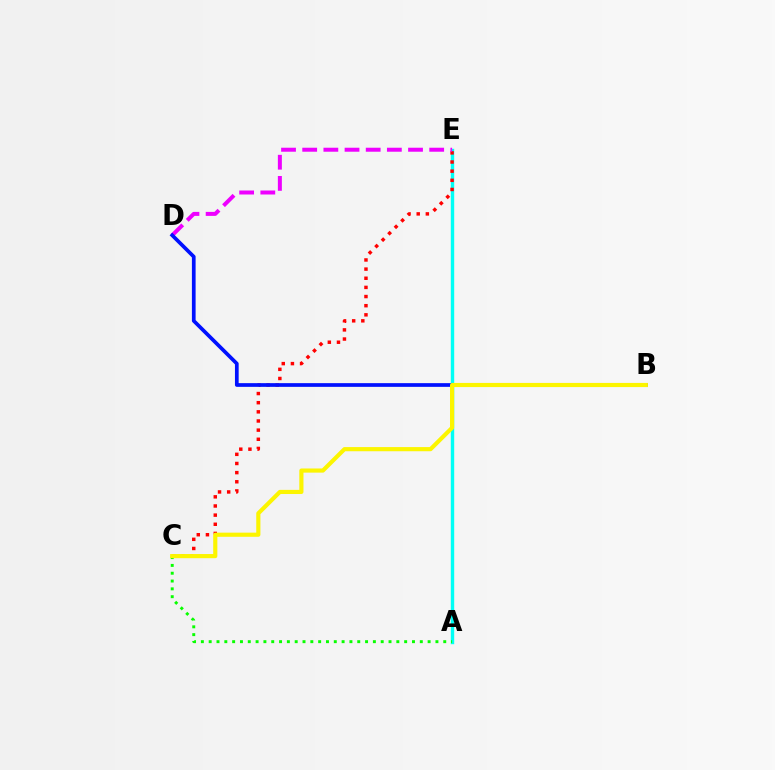{('A', 'E'): [{'color': '#00fff6', 'line_style': 'solid', 'thickness': 2.44}], ('A', 'C'): [{'color': '#08ff00', 'line_style': 'dotted', 'thickness': 2.12}], ('C', 'E'): [{'color': '#ff0000', 'line_style': 'dotted', 'thickness': 2.49}], ('D', 'E'): [{'color': '#ee00ff', 'line_style': 'dashed', 'thickness': 2.88}], ('B', 'D'): [{'color': '#0010ff', 'line_style': 'solid', 'thickness': 2.67}], ('B', 'C'): [{'color': '#fcf500', 'line_style': 'solid', 'thickness': 2.99}]}